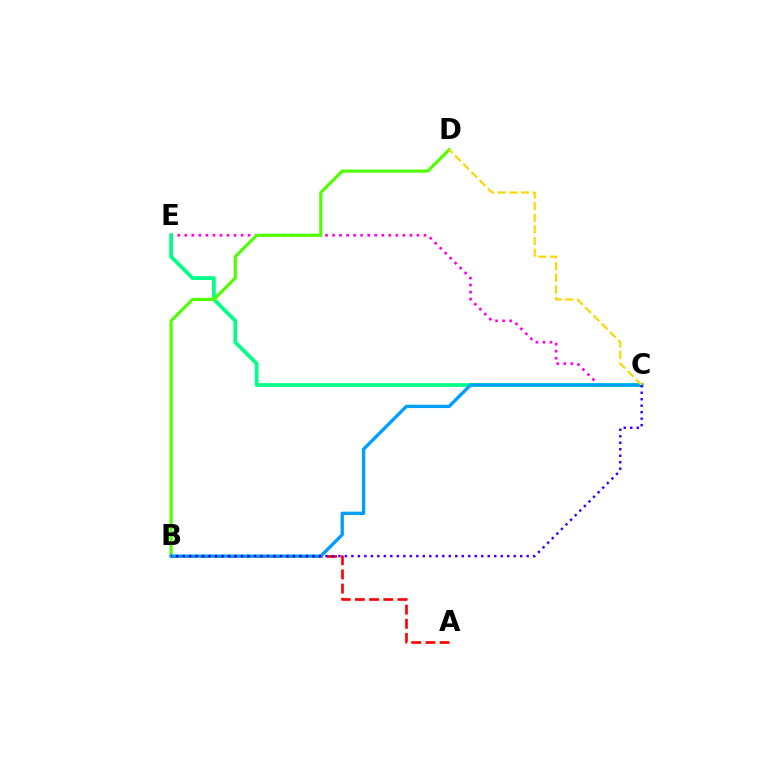{('C', 'E'): [{'color': '#ff00ed', 'line_style': 'dotted', 'thickness': 1.91}, {'color': '#00ff86', 'line_style': 'solid', 'thickness': 2.69}], ('A', 'B'): [{'color': '#ff0000', 'line_style': 'dashed', 'thickness': 1.93}], ('B', 'D'): [{'color': '#4fff00', 'line_style': 'solid', 'thickness': 2.27}], ('B', 'C'): [{'color': '#009eff', 'line_style': 'solid', 'thickness': 2.4}, {'color': '#3700ff', 'line_style': 'dotted', 'thickness': 1.76}], ('C', 'D'): [{'color': '#ffd500', 'line_style': 'dashed', 'thickness': 1.58}]}